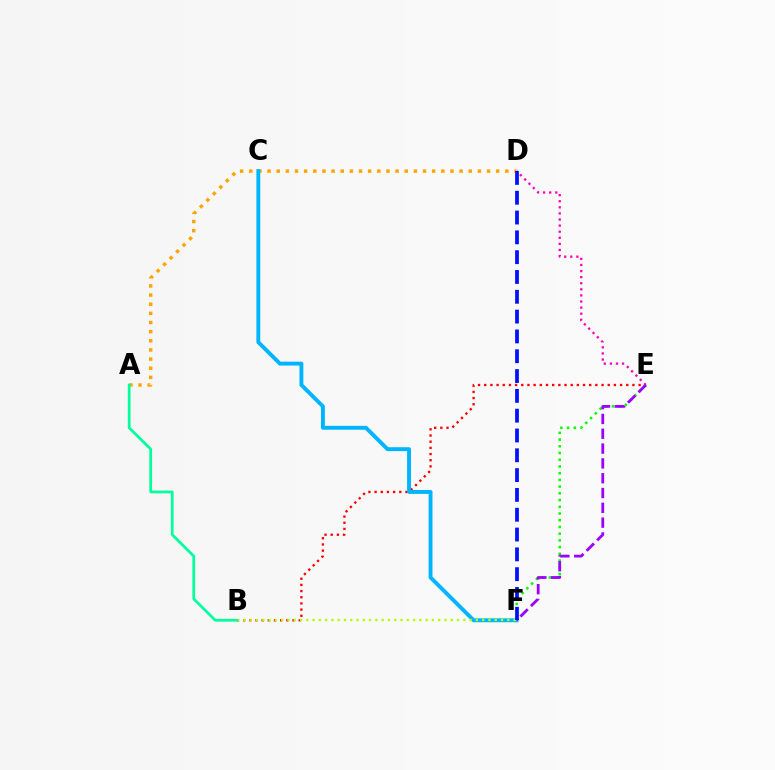{('A', 'D'): [{'color': '#ffa500', 'line_style': 'dotted', 'thickness': 2.48}], ('E', 'F'): [{'color': '#08ff00', 'line_style': 'dotted', 'thickness': 1.83}, {'color': '#9b00ff', 'line_style': 'dashed', 'thickness': 2.01}], ('B', 'E'): [{'color': '#ff0000', 'line_style': 'dotted', 'thickness': 1.68}], ('C', 'F'): [{'color': '#00b5ff', 'line_style': 'solid', 'thickness': 2.81}], ('B', 'F'): [{'color': '#b3ff00', 'line_style': 'dotted', 'thickness': 1.71}], ('A', 'B'): [{'color': '#00ff9d', 'line_style': 'solid', 'thickness': 1.97}], ('D', 'E'): [{'color': '#ff00bd', 'line_style': 'dotted', 'thickness': 1.65}], ('D', 'F'): [{'color': '#0010ff', 'line_style': 'dashed', 'thickness': 2.69}]}